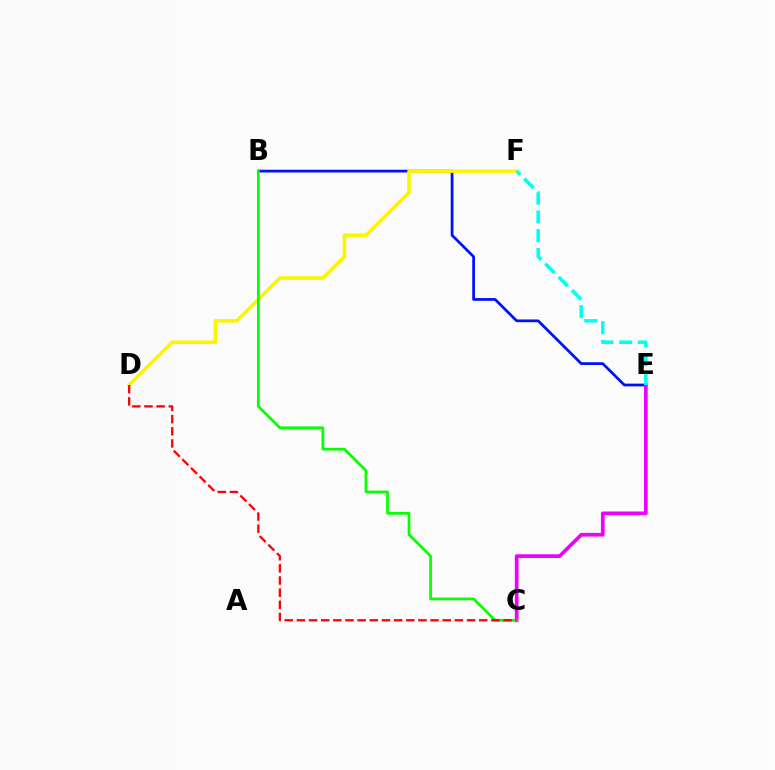{('B', 'E'): [{'color': '#0010ff', 'line_style': 'solid', 'thickness': 1.98}], ('D', 'F'): [{'color': '#fcf500', 'line_style': 'solid', 'thickness': 2.56}], ('C', 'E'): [{'color': '#ee00ff', 'line_style': 'solid', 'thickness': 2.66}], ('E', 'F'): [{'color': '#00fff6', 'line_style': 'dashed', 'thickness': 2.55}], ('B', 'C'): [{'color': '#08ff00', 'line_style': 'solid', 'thickness': 1.96}], ('C', 'D'): [{'color': '#ff0000', 'line_style': 'dashed', 'thickness': 1.65}]}